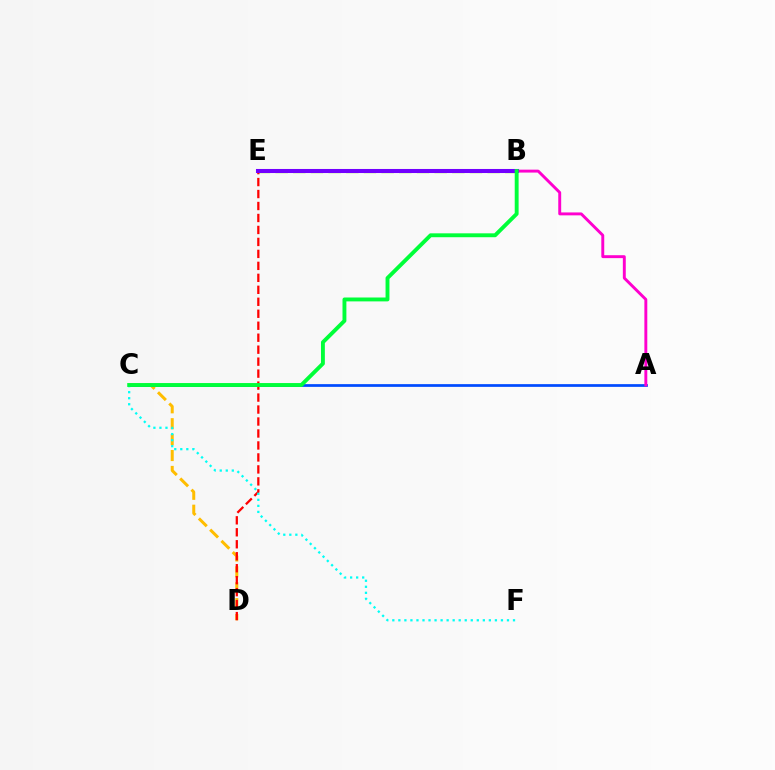{('C', 'D'): [{'color': '#ffbd00', 'line_style': 'dashed', 'thickness': 2.16}], ('A', 'C'): [{'color': '#004bff', 'line_style': 'solid', 'thickness': 1.96}], ('B', 'E'): [{'color': '#84ff00', 'line_style': 'dashed', 'thickness': 2.4}, {'color': '#7200ff', 'line_style': 'solid', 'thickness': 2.92}], ('D', 'E'): [{'color': '#ff0000', 'line_style': 'dashed', 'thickness': 1.63}], ('A', 'B'): [{'color': '#ff00cf', 'line_style': 'solid', 'thickness': 2.1}], ('C', 'F'): [{'color': '#00fff6', 'line_style': 'dotted', 'thickness': 1.64}], ('B', 'C'): [{'color': '#00ff39', 'line_style': 'solid', 'thickness': 2.8}]}